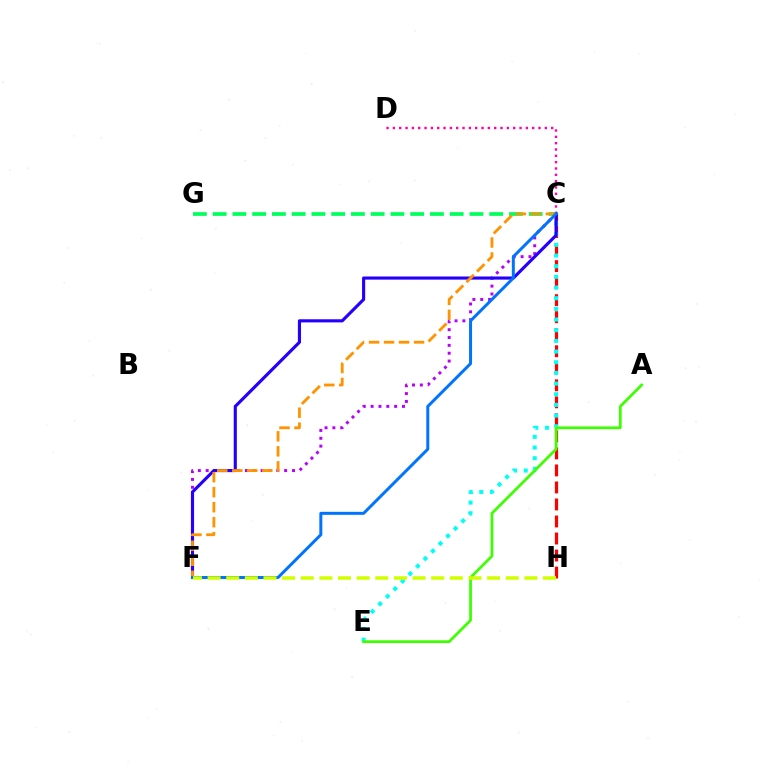{('C', 'G'): [{'color': '#00ff5c', 'line_style': 'dashed', 'thickness': 2.68}], ('C', 'H'): [{'color': '#ff0000', 'line_style': 'dashed', 'thickness': 2.31}], ('C', 'F'): [{'color': '#b900ff', 'line_style': 'dotted', 'thickness': 2.13}, {'color': '#2500ff', 'line_style': 'solid', 'thickness': 2.26}, {'color': '#ff9400', 'line_style': 'dashed', 'thickness': 2.04}, {'color': '#0074ff', 'line_style': 'solid', 'thickness': 2.15}], ('C', 'D'): [{'color': '#ff00ac', 'line_style': 'dotted', 'thickness': 1.72}], ('C', 'E'): [{'color': '#00fff6', 'line_style': 'dotted', 'thickness': 2.9}], ('A', 'E'): [{'color': '#3dff00', 'line_style': 'solid', 'thickness': 1.98}], ('F', 'H'): [{'color': '#d1ff00', 'line_style': 'dashed', 'thickness': 2.53}]}